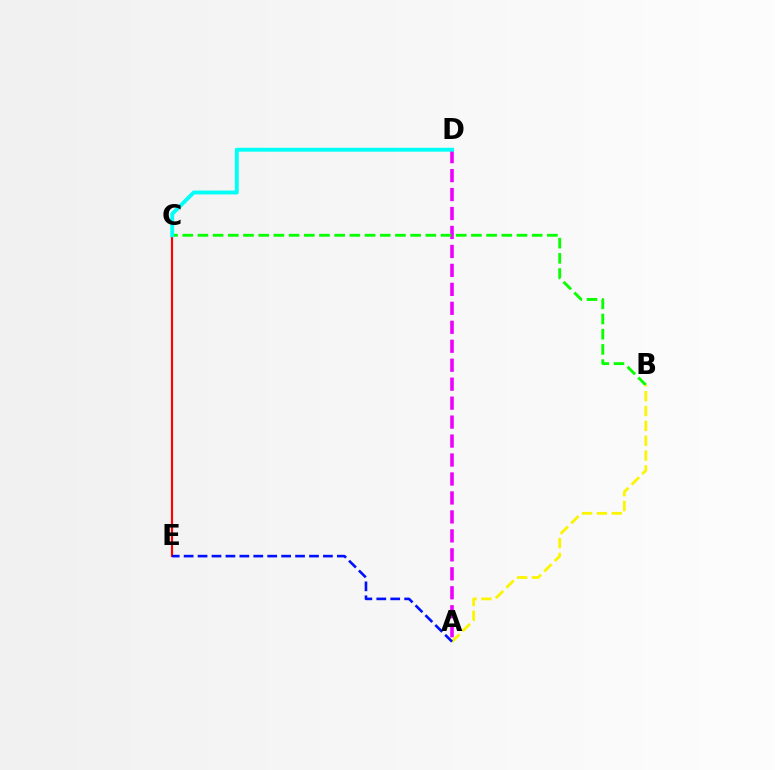{('A', 'D'): [{'color': '#ee00ff', 'line_style': 'dashed', 'thickness': 2.58}], ('B', 'C'): [{'color': '#08ff00', 'line_style': 'dashed', 'thickness': 2.06}], ('C', 'E'): [{'color': '#ff0000', 'line_style': 'solid', 'thickness': 1.55}], ('A', 'B'): [{'color': '#fcf500', 'line_style': 'dashed', 'thickness': 2.02}], ('C', 'D'): [{'color': '#00fff6', 'line_style': 'solid', 'thickness': 2.78}], ('A', 'E'): [{'color': '#0010ff', 'line_style': 'dashed', 'thickness': 1.89}]}